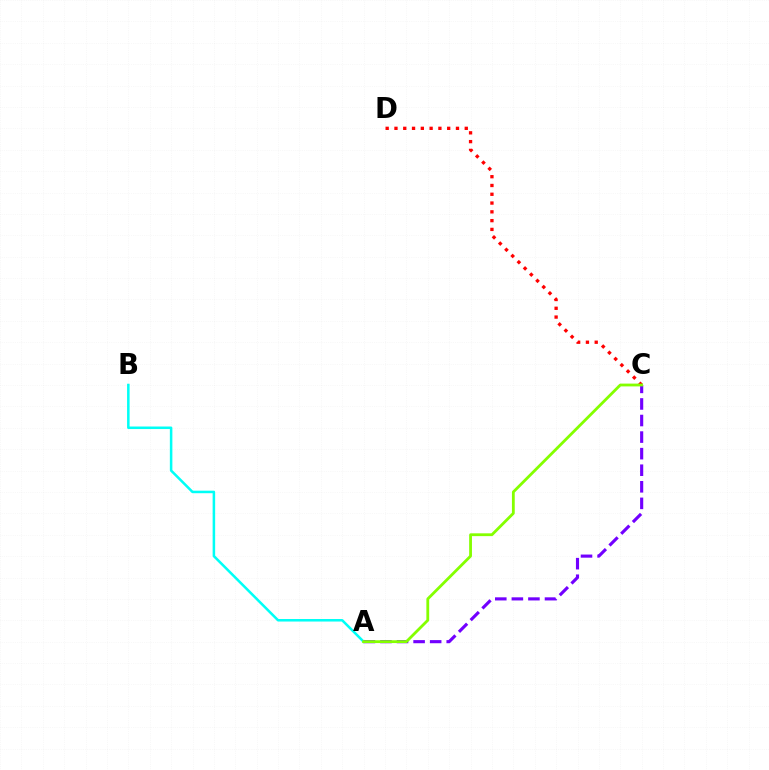{('C', 'D'): [{'color': '#ff0000', 'line_style': 'dotted', 'thickness': 2.39}], ('A', 'B'): [{'color': '#00fff6', 'line_style': 'solid', 'thickness': 1.82}], ('A', 'C'): [{'color': '#7200ff', 'line_style': 'dashed', 'thickness': 2.25}, {'color': '#84ff00', 'line_style': 'solid', 'thickness': 2.02}]}